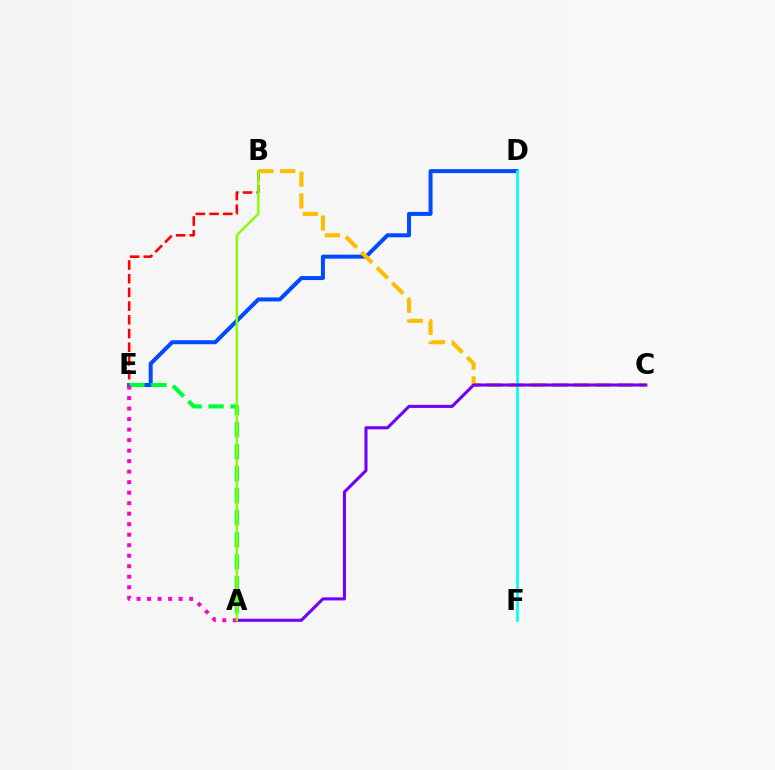{('B', 'E'): [{'color': '#ff0000', 'line_style': 'dashed', 'thickness': 1.86}], ('D', 'E'): [{'color': '#004bff', 'line_style': 'solid', 'thickness': 2.89}], ('B', 'C'): [{'color': '#ffbd00', 'line_style': 'dashed', 'thickness': 2.96}], ('A', 'E'): [{'color': '#00ff39', 'line_style': 'dashed', 'thickness': 2.99}, {'color': '#ff00cf', 'line_style': 'dotted', 'thickness': 2.86}], ('D', 'F'): [{'color': '#00fff6', 'line_style': 'solid', 'thickness': 1.94}], ('A', 'C'): [{'color': '#7200ff', 'line_style': 'solid', 'thickness': 2.22}], ('A', 'B'): [{'color': '#84ff00', 'line_style': 'solid', 'thickness': 1.7}]}